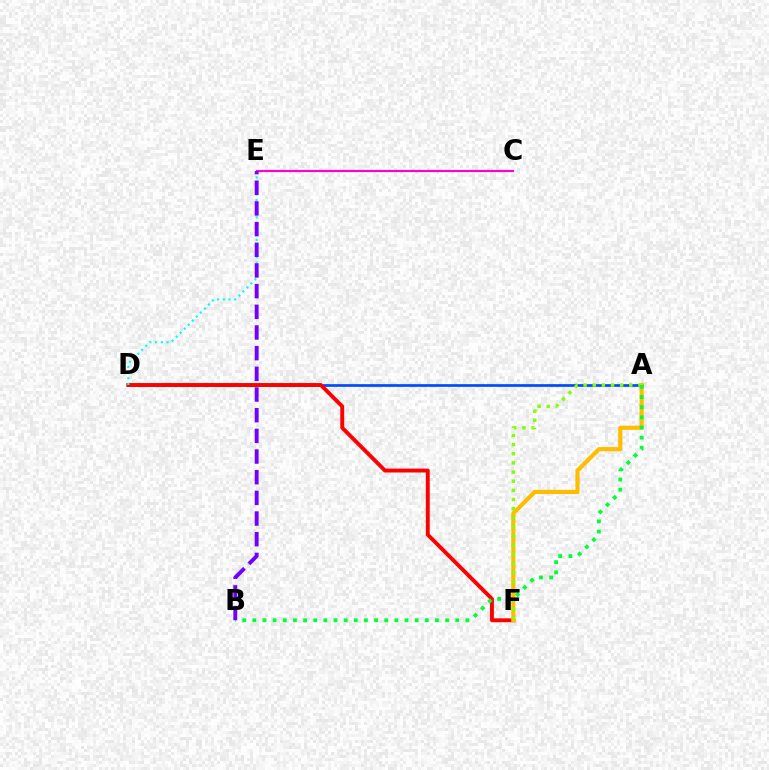{('C', 'E'): [{'color': '#ff00cf', 'line_style': 'solid', 'thickness': 1.54}], ('A', 'D'): [{'color': '#004bff', 'line_style': 'solid', 'thickness': 1.95}], ('D', 'F'): [{'color': '#ff0000', 'line_style': 'solid', 'thickness': 2.81}], ('A', 'F'): [{'color': '#ffbd00', 'line_style': 'solid', 'thickness': 2.99}, {'color': '#84ff00', 'line_style': 'dotted', 'thickness': 2.48}], ('D', 'E'): [{'color': '#00fff6', 'line_style': 'dotted', 'thickness': 1.55}], ('A', 'B'): [{'color': '#00ff39', 'line_style': 'dotted', 'thickness': 2.76}], ('B', 'E'): [{'color': '#7200ff', 'line_style': 'dashed', 'thickness': 2.81}]}